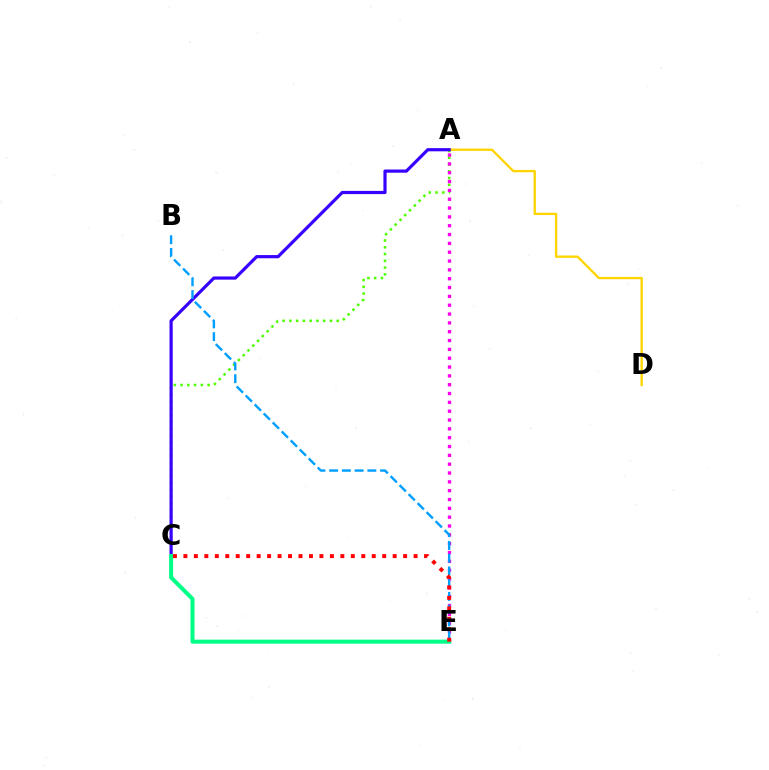{('A', 'C'): [{'color': '#4fff00', 'line_style': 'dotted', 'thickness': 1.84}, {'color': '#3700ff', 'line_style': 'solid', 'thickness': 2.29}], ('A', 'D'): [{'color': '#ffd500', 'line_style': 'solid', 'thickness': 1.68}], ('A', 'E'): [{'color': '#ff00ed', 'line_style': 'dotted', 'thickness': 2.4}], ('B', 'E'): [{'color': '#009eff', 'line_style': 'dashed', 'thickness': 1.73}], ('C', 'E'): [{'color': '#00ff86', 'line_style': 'solid', 'thickness': 2.91}, {'color': '#ff0000', 'line_style': 'dotted', 'thickness': 2.84}]}